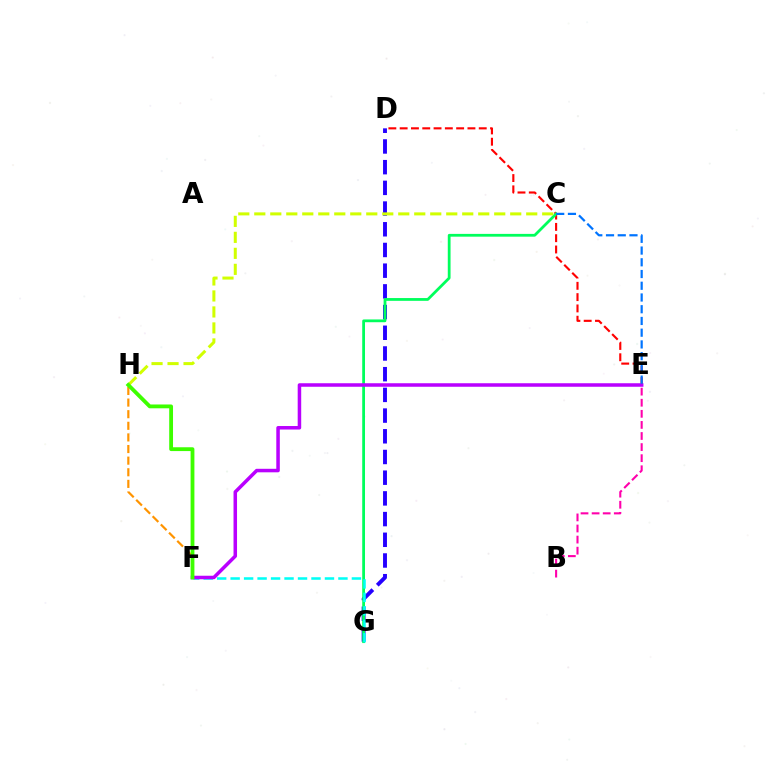{('D', 'G'): [{'color': '#2500ff', 'line_style': 'dashed', 'thickness': 2.81}], ('D', 'E'): [{'color': '#ff0000', 'line_style': 'dashed', 'thickness': 1.53}], ('C', 'G'): [{'color': '#00ff5c', 'line_style': 'solid', 'thickness': 2.0}], ('F', 'G'): [{'color': '#00fff6', 'line_style': 'dashed', 'thickness': 1.83}], ('F', 'H'): [{'color': '#ff9400', 'line_style': 'dashed', 'thickness': 1.58}, {'color': '#3dff00', 'line_style': 'solid', 'thickness': 2.75}], ('E', 'F'): [{'color': '#b900ff', 'line_style': 'solid', 'thickness': 2.53}], ('B', 'E'): [{'color': '#ff00ac', 'line_style': 'dashed', 'thickness': 1.51}], ('C', 'H'): [{'color': '#d1ff00', 'line_style': 'dashed', 'thickness': 2.17}], ('C', 'E'): [{'color': '#0074ff', 'line_style': 'dashed', 'thickness': 1.59}]}